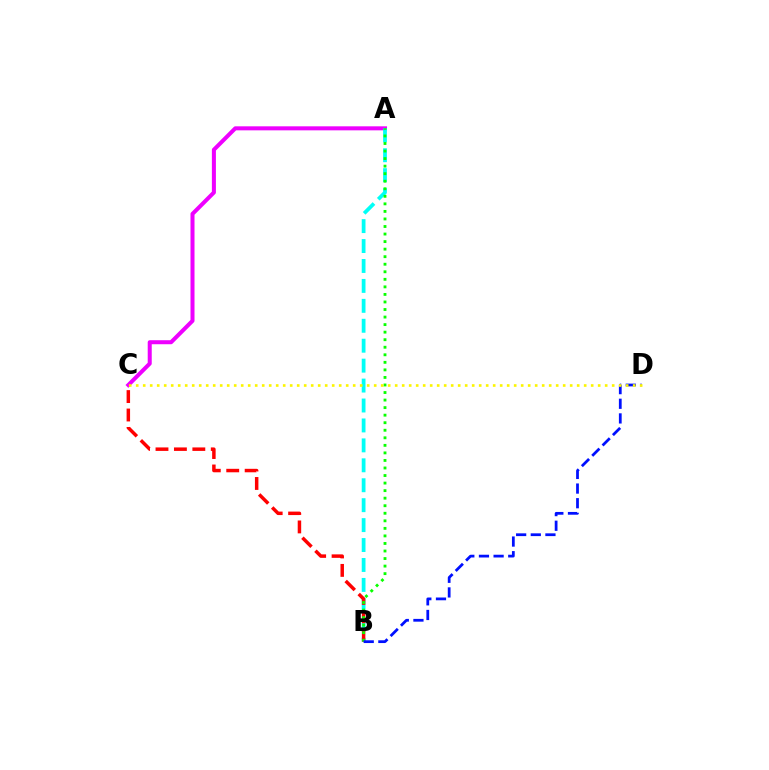{('A', 'C'): [{'color': '#ee00ff', 'line_style': 'solid', 'thickness': 2.9}], ('A', 'B'): [{'color': '#00fff6', 'line_style': 'dashed', 'thickness': 2.71}, {'color': '#08ff00', 'line_style': 'dotted', 'thickness': 2.05}], ('B', 'C'): [{'color': '#ff0000', 'line_style': 'dashed', 'thickness': 2.5}], ('B', 'D'): [{'color': '#0010ff', 'line_style': 'dashed', 'thickness': 1.99}], ('C', 'D'): [{'color': '#fcf500', 'line_style': 'dotted', 'thickness': 1.9}]}